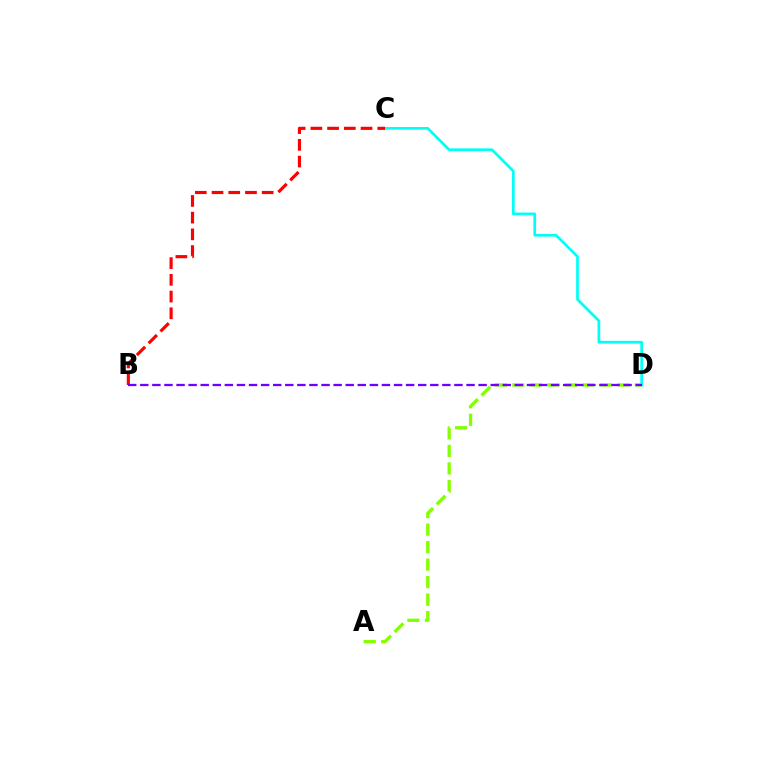{('C', 'D'): [{'color': '#00fff6', 'line_style': 'solid', 'thickness': 1.96}], ('B', 'C'): [{'color': '#ff0000', 'line_style': 'dashed', 'thickness': 2.27}], ('A', 'D'): [{'color': '#84ff00', 'line_style': 'dashed', 'thickness': 2.38}], ('B', 'D'): [{'color': '#7200ff', 'line_style': 'dashed', 'thickness': 1.64}]}